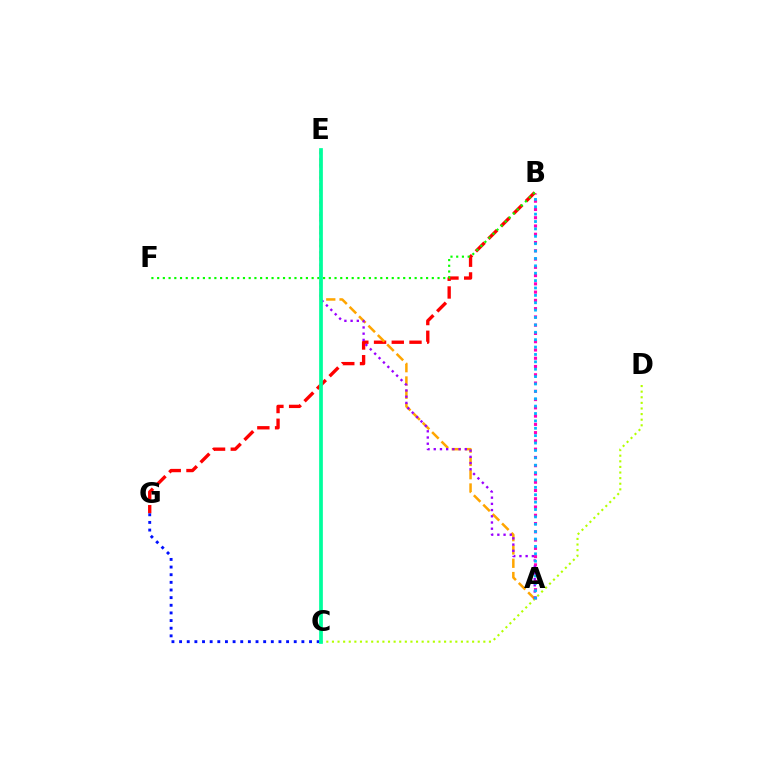{('A', 'B'): [{'color': '#ff00bd', 'line_style': 'dotted', 'thickness': 2.25}, {'color': '#00b5ff', 'line_style': 'dotted', 'thickness': 2.01}], ('C', 'D'): [{'color': '#b3ff00', 'line_style': 'dotted', 'thickness': 1.52}], ('B', 'G'): [{'color': '#ff0000', 'line_style': 'dashed', 'thickness': 2.41}], ('B', 'F'): [{'color': '#08ff00', 'line_style': 'dotted', 'thickness': 1.55}], ('A', 'E'): [{'color': '#ffa500', 'line_style': 'dashed', 'thickness': 1.8}, {'color': '#9b00ff', 'line_style': 'dotted', 'thickness': 1.69}], ('C', 'G'): [{'color': '#0010ff', 'line_style': 'dotted', 'thickness': 2.08}], ('C', 'E'): [{'color': '#00ff9d', 'line_style': 'solid', 'thickness': 2.68}]}